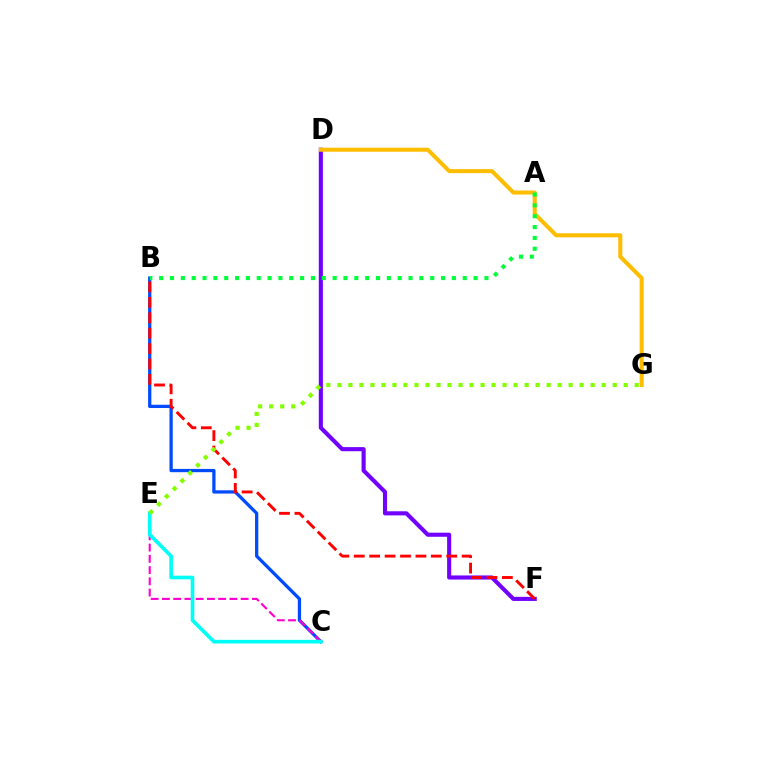{('B', 'C'): [{'color': '#004bff', 'line_style': 'solid', 'thickness': 2.35}], ('C', 'E'): [{'color': '#ff00cf', 'line_style': 'dashed', 'thickness': 1.53}, {'color': '#00fff6', 'line_style': 'solid', 'thickness': 2.62}], ('D', 'F'): [{'color': '#7200ff', 'line_style': 'solid', 'thickness': 2.96}], ('B', 'F'): [{'color': '#ff0000', 'line_style': 'dashed', 'thickness': 2.09}], ('D', 'G'): [{'color': '#ffbd00', 'line_style': 'solid', 'thickness': 2.91}], ('A', 'B'): [{'color': '#00ff39', 'line_style': 'dotted', 'thickness': 2.95}], ('E', 'G'): [{'color': '#84ff00', 'line_style': 'dotted', 'thickness': 2.99}]}